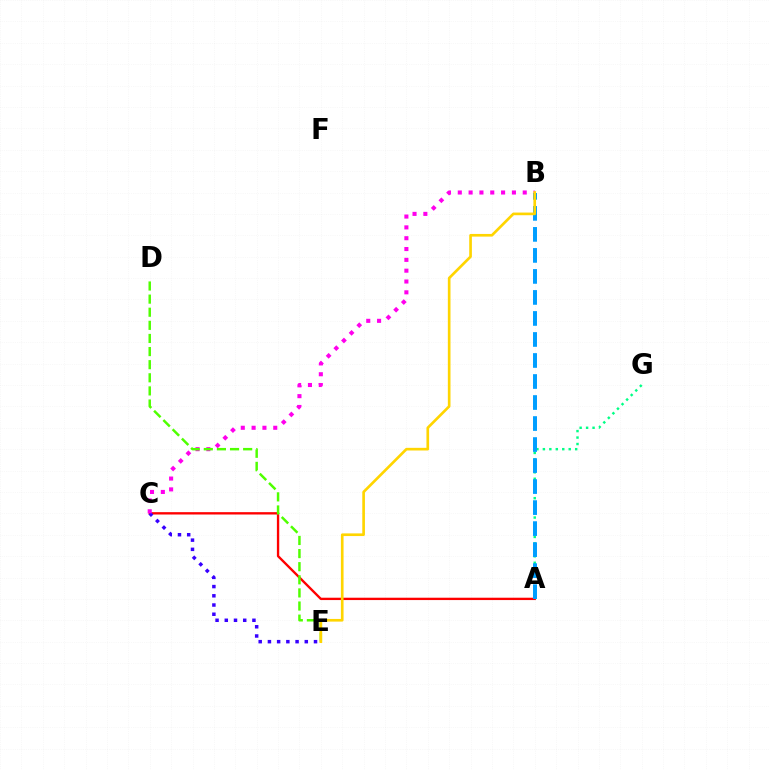{('A', 'G'): [{'color': '#00ff86', 'line_style': 'dotted', 'thickness': 1.76}], ('A', 'C'): [{'color': '#ff0000', 'line_style': 'solid', 'thickness': 1.69}], ('C', 'E'): [{'color': '#3700ff', 'line_style': 'dotted', 'thickness': 2.5}], ('B', 'C'): [{'color': '#ff00ed', 'line_style': 'dotted', 'thickness': 2.94}], ('D', 'E'): [{'color': '#4fff00', 'line_style': 'dashed', 'thickness': 1.78}], ('A', 'B'): [{'color': '#009eff', 'line_style': 'dashed', 'thickness': 2.86}], ('B', 'E'): [{'color': '#ffd500', 'line_style': 'solid', 'thickness': 1.92}]}